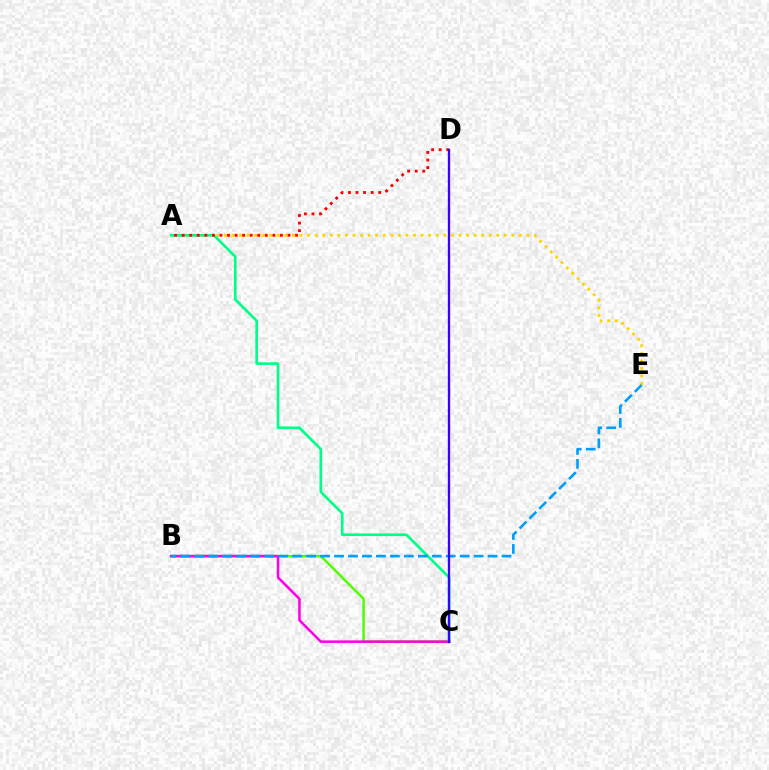{('B', 'C'): [{'color': '#4fff00', 'line_style': 'solid', 'thickness': 1.8}, {'color': '#ff00ed', 'line_style': 'solid', 'thickness': 1.85}], ('A', 'E'): [{'color': '#ffd500', 'line_style': 'dotted', 'thickness': 2.06}], ('A', 'C'): [{'color': '#00ff86', 'line_style': 'solid', 'thickness': 1.92}], ('A', 'D'): [{'color': '#ff0000', 'line_style': 'dotted', 'thickness': 2.05}], ('B', 'E'): [{'color': '#009eff', 'line_style': 'dashed', 'thickness': 1.9}], ('C', 'D'): [{'color': '#3700ff', 'line_style': 'solid', 'thickness': 1.68}]}